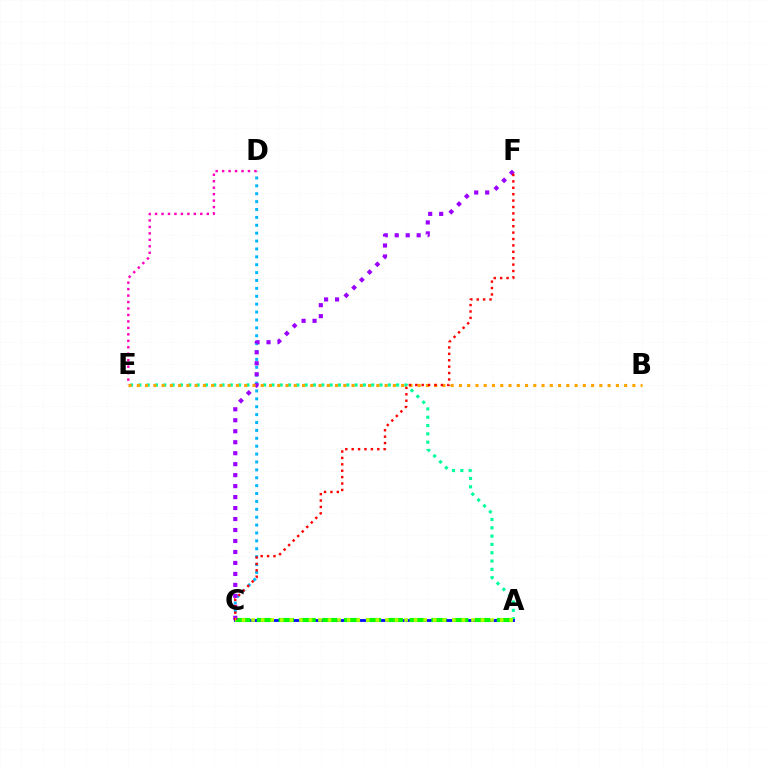{('C', 'D'): [{'color': '#00b5ff', 'line_style': 'dotted', 'thickness': 2.14}], ('A', 'E'): [{'color': '#00ff9d', 'line_style': 'dotted', 'thickness': 2.26}], ('A', 'C'): [{'color': '#0010ff', 'line_style': 'solid', 'thickness': 2.04}, {'color': '#08ff00', 'line_style': 'dashed', 'thickness': 2.96}, {'color': '#b3ff00', 'line_style': 'dotted', 'thickness': 2.6}], ('C', 'F'): [{'color': '#9b00ff', 'line_style': 'dotted', 'thickness': 2.98}, {'color': '#ff0000', 'line_style': 'dotted', 'thickness': 1.74}], ('B', 'E'): [{'color': '#ffa500', 'line_style': 'dotted', 'thickness': 2.24}], ('D', 'E'): [{'color': '#ff00bd', 'line_style': 'dotted', 'thickness': 1.76}]}